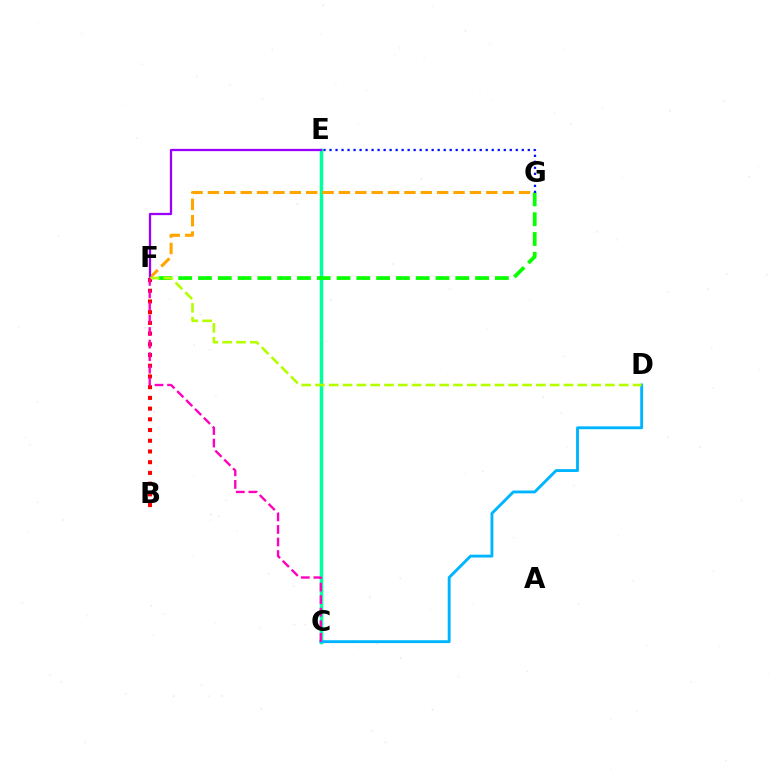{('C', 'E'): [{'color': '#00ff9d', 'line_style': 'solid', 'thickness': 2.51}], ('F', 'G'): [{'color': '#08ff00', 'line_style': 'dashed', 'thickness': 2.69}, {'color': '#ffa500', 'line_style': 'dashed', 'thickness': 2.22}], ('E', 'F'): [{'color': '#9b00ff', 'line_style': 'solid', 'thickness': 1.64}], ('C', 'D'): [{'color': '#00b5ff', 'line_style': 'solid', 'thickness': 2.07}], ('B', 'F'): [{'color': '#ff0000', 'line_style': 'dotted', 'thickness': 2.91}], ('D', 'F'): [{'color': '#b3ff00', 'line_style': 'dashed', 'thickness': 1.88}], ('C', 'F'): [{'color': '#ff00bd', 'line_style': 'dashed', 'thickness': 1.71}], ('E', 'G'): [{'color': '#0010ff', 'line_style': 'dotted', 'thickness': 1.63}]}